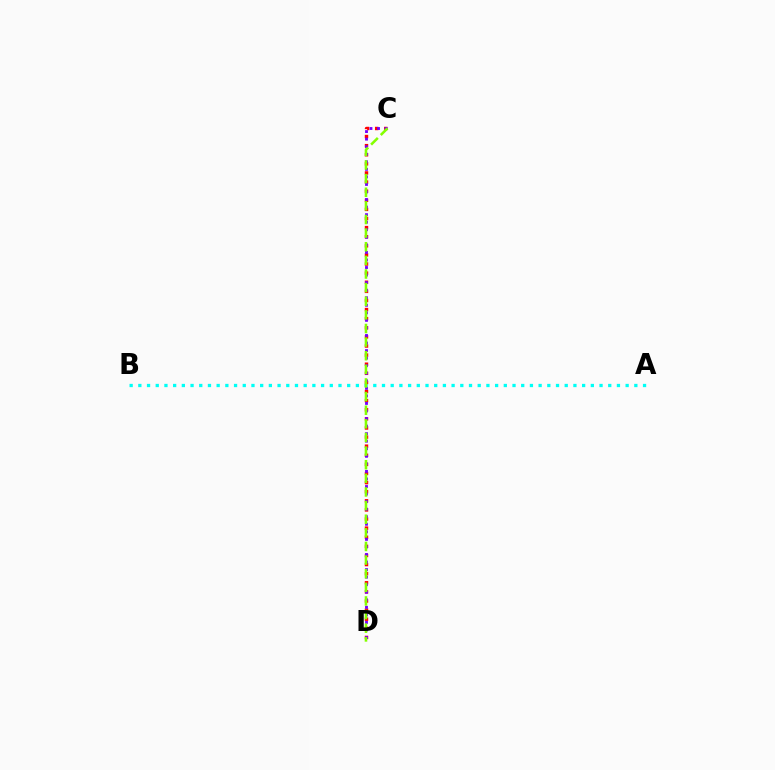{('A', 'B'): [{'color': '#00fff6', 'line_style': 'dotted', 'thickness': 2.36}], ('C', 'D'): [{'color': '#ff0000', 'line_style': 'dotted', 'thickness': 2.47}, {'color': '#7200ff', 'line_style': 'dotted', 'thickness': 2.05}, {'color': '#84ff00', 'line_style': 'dashed', 'thickness': 1.85}]}